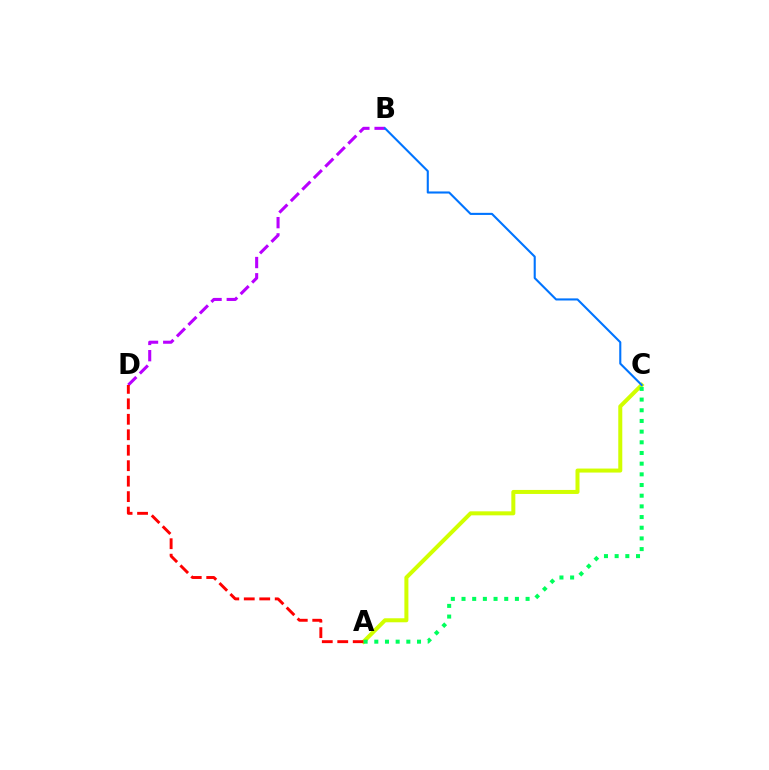{('A', 'C'): [{'color': '#d1ff00', 'line_style': 'solid', 'thickness': 2.89}, {'color': '#00ff5c', 'line_style': 'dotted', 'thickness': 2.9}], ('B', 'D'): [{'color': '#b900ff', 'line_style': 'dashed', 'thickness': 2.21}], ('A', 'D'): [{'color': '#ff0000', 'line_style': 'dashed', 'thickness': 2.1}], ('B', 'C'): [{'color': '#0074ff', 'line_style': 'solid', 'thickness': 1.51}]}